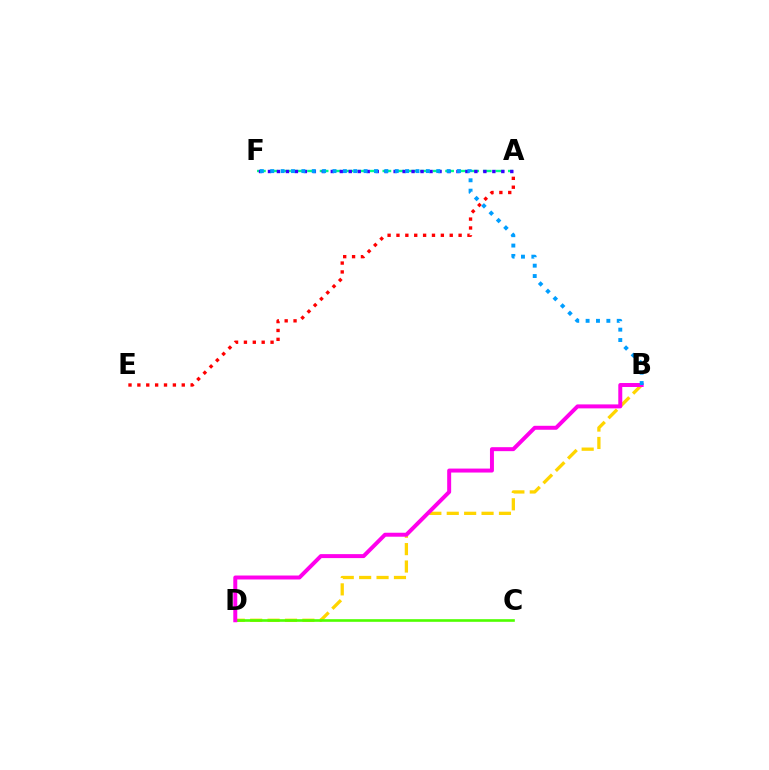{('A', 'E'): [{'color': '#ff0000', 'line_style': 'dotted', 'thickness': 2.41}], ('B', 'D'): [{'color': '#ffd500', 'line_style': 'dashed', 'thickness': 2.36}, {'color': '#ff00ed', 'line_style': 'solid', 'thickness': 2.86}], ('C', 'D'): [{'color': '#4fff00', 'line_style': 'solid', 'thickness': 1.9}], ('A', 'F'): [{'color': '#00ff86', 'line_style': 'dashed', 'thickness': 1.7}, {'color': '#3700ff', 'line_style': 'dotted', 'thickness': 2.44}], ('B', 'F'): [{'color': '#009eff', 'line_style': 'dotted', 'thickness': 2.82}]}